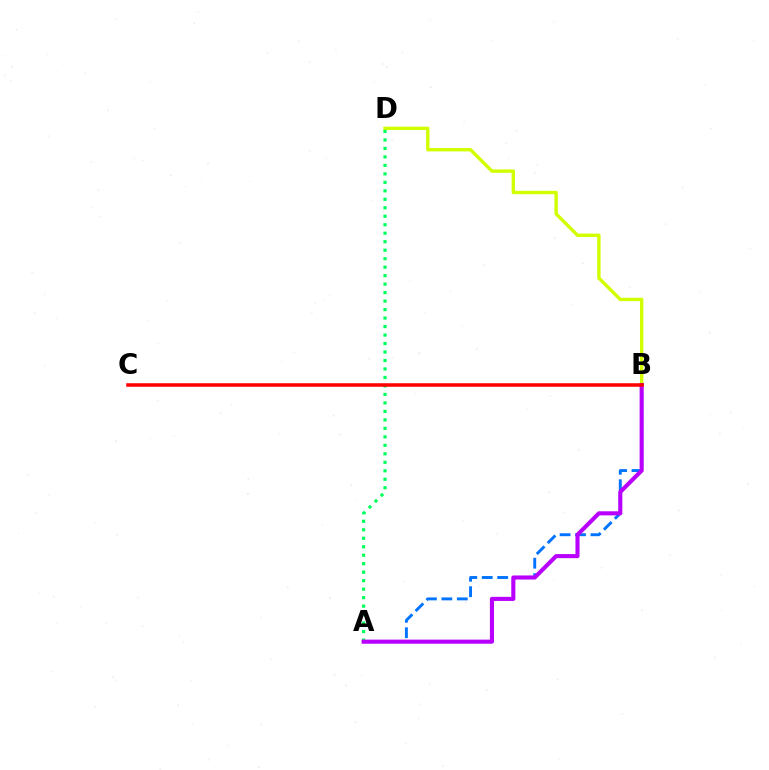{('B', 'D'): [{'color': '#d1ff00', 'line_style': 'solid', 'thickness': 2.44}], ('A', 'B'): [{'color': '#0074ff', 'line_style': 'dashed', 'thickness': 2.1}, {'color': '#b900ff', 'line_style': 'solid', 'thickness': 2.95}], ('A', 'D'): [{'color': '#00ff5c', 'line_style': 'dotted', 'thickness': 2.3}], ('B', 'C'): [{'color': '#ff0000', 'line_style': 'solid', 'thickness': 2.54}]}